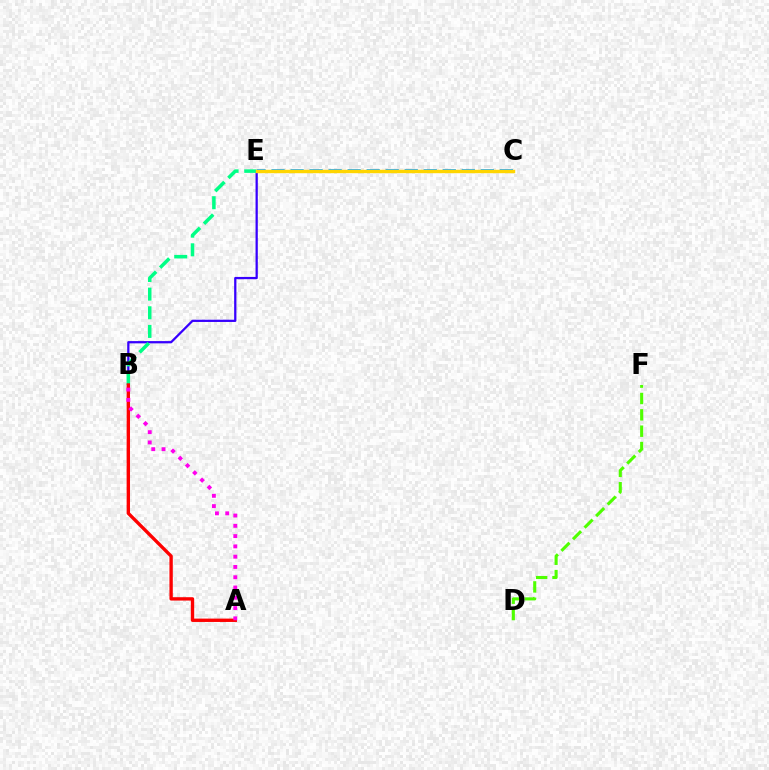{('C', 'E'): [{'color': '#009eff', 'line_style': 'dashed', 'thickness': 2.58}, {'color': '#ffd500', 'line_style': 'solid', 'thickness': 2.45}], ('B', 'E'): [{'color': '#3700ff', 'line_style': 'solid', 'thickness': 1.62}, {'color': '#00ff86', 'line_style': 'dashed', 'thickness': 2.53}], ('A', 'B'): [{'color': '#ff0000', 'line_style': 'solid', 'thickness': 2.42}, {'color': '#ff00ed', 'line_style': 'dotted', 'thickness': 2.79}], ('D', 'F'): [{'color': '#4fff00', 'line_style': 'dashed', 'thickness': 2.22}]}